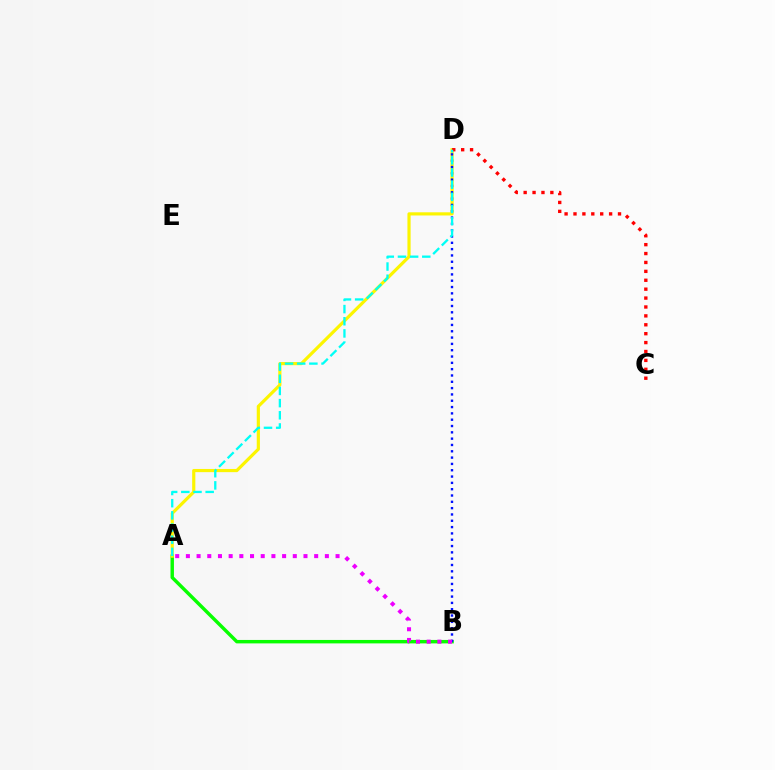{('A', 'B'): [{'color': '#08ff00', 'line_style': 'solid', 'thickness': 2.47}, {'color': '#ee00ff', 'line_style': 'dotted', 'thickness': 2.9}], ('A', 'D'): [{'color': '#fcf500', 'line_style': 'solid', 'thickness': 2.29}, {'color': '#00fff6', 'line_style': 'dashed', 'thickness': 1.65}], ('B', 'D'): [{'color': '#0010ff', 'line_style': 'dotted', 'thickness': 1.72}], ('C', 'D'): [{'color': '#ff0000', 'line_style': 'dotted', 'thickness': 2.42}]}